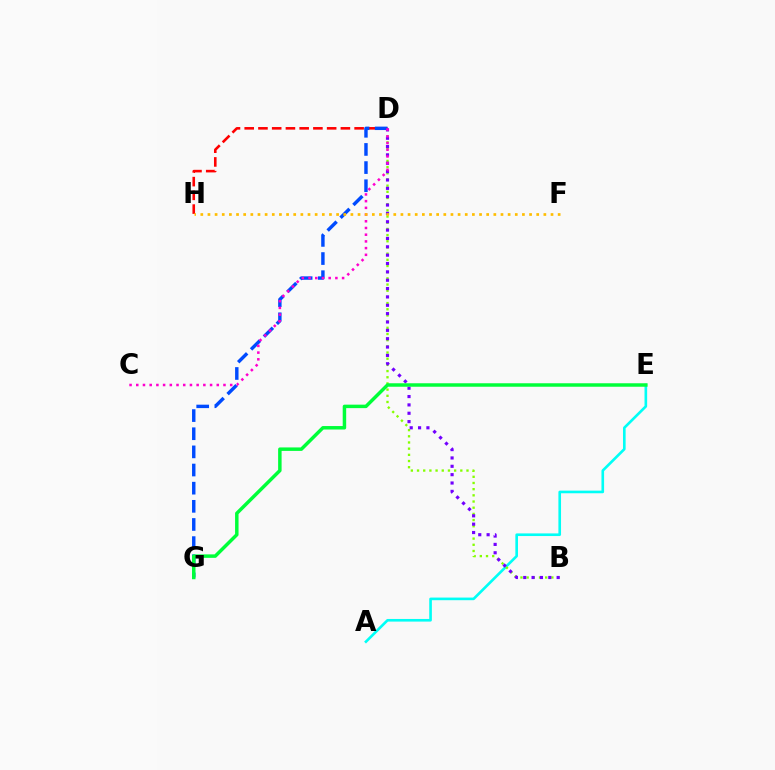{('A', 'E'): [{'color': '#00fff6', 'line_style': 'solid', 'thickness': 1.9}], ('B', 'D'): [{'color': '#84ff00', 'line_style': 'dotted', 'thickness': 1.68}, {'color': '#7200ff', 'line_style': 'dotted', 'thickness': 2.27}], ('D', 'H'): [{'color': '#ff0000', 'line_style': 'dashed', 'thickness': 1.87}], ('D', 'G'): [{'color': '#004bff', 'line_style': 'dashed', 'thickness': 2.47}], ('C', 'D'): [{'color': '#ff00cf', 'line_style': 'dotted', 'thickness': 1.82}], ('E', 'G'): [{'color': '#00ff39', 'line_style': 'solid', 'thickness': 2.5}], ('F', 'H'): [{'color': '#ffbd00', 'line_style': 'dotted', 'thickness': 1.94}]}